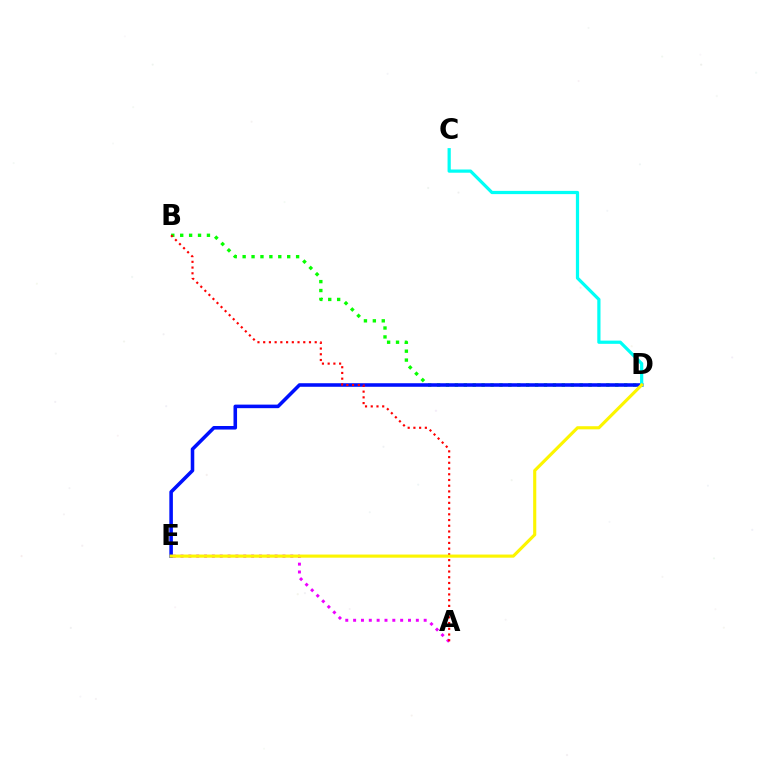{('B', 'D'): [{'color': '#08ff00', 'line_style': 'dotted', 'thickness': 2.42}], ('D', 'E'): [{'color': '#0010ff', 'line_style': 'solid', 'thickness': 2.56}, {'color': '#fcf500', 'line_style': 'solid', 'thickness': 2.25}], ('A', 'E'): [{'color': '#ee00ff', 'line_style': 'dotted', 'thickness': 2.13}], ('C', 'D'): [{'color': '#00fff6', 'line_style': 'solid', 'thickness': 2.32}], ('A', 'B'): [{'color': '#ff0000', 'line_style': 'dotted', 'thickness': 1.56}]}